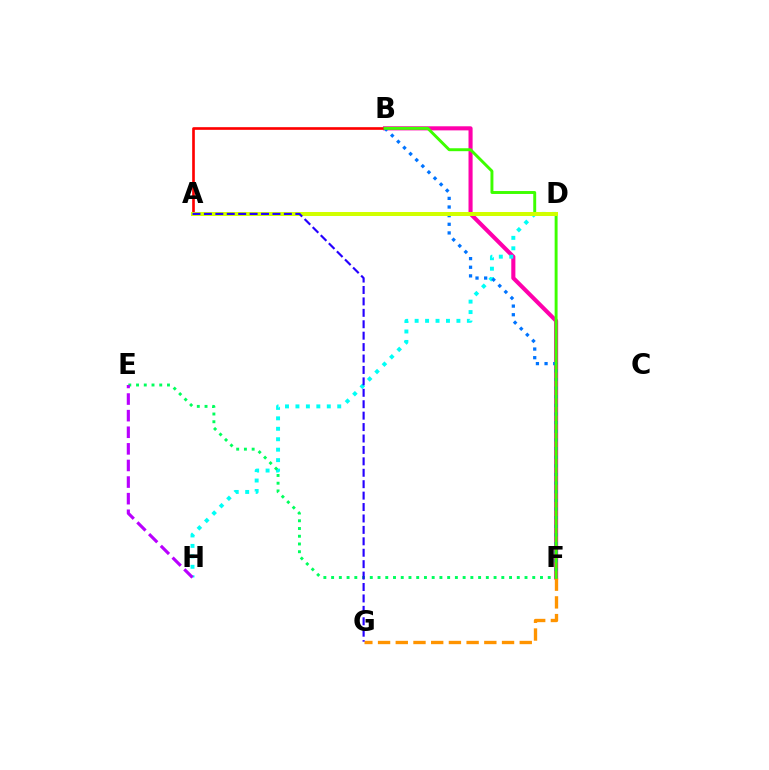{('B', 'F'): [{'color': '#ff00ac', 'line_style': 'solid', 'thickness': 2.95}, {'color': '#0074ff', 'line_style': 'dotted', 'thickness': 2.35}, {'color': '#3dff00', 'line_style': 'solid', 'thickness': 2.11}], ('A', 'B'): [{'color': '#ff0000', 'line_style': 'solid', 'thickness': 1.91}], ('F', 'G'): [{'color': '#ff9400', 'line_style': 'dashed', 'thickness': 2.41}], ('D', 'H'): [{'color': '#00fff6', 'line_style': 'dotted', 'thickness': 2.84}], ('E', 'F'): [{'color': '#00ff5c', 'line_style': 'dotted', 'thickness': 2.1}], ('E', 'H'): [{'color': '#b900ff', 'line_style': 'dashed', 'thickness': 2.26}], ('A', 'D'): [{'color': '#d1ff00', 'line_style': 'solid', 'thickness': 2.89}], ('A', 'G'): [{'color': '#2500ff', 'line_style': 'dashed', 'thickness': 1.55}]}